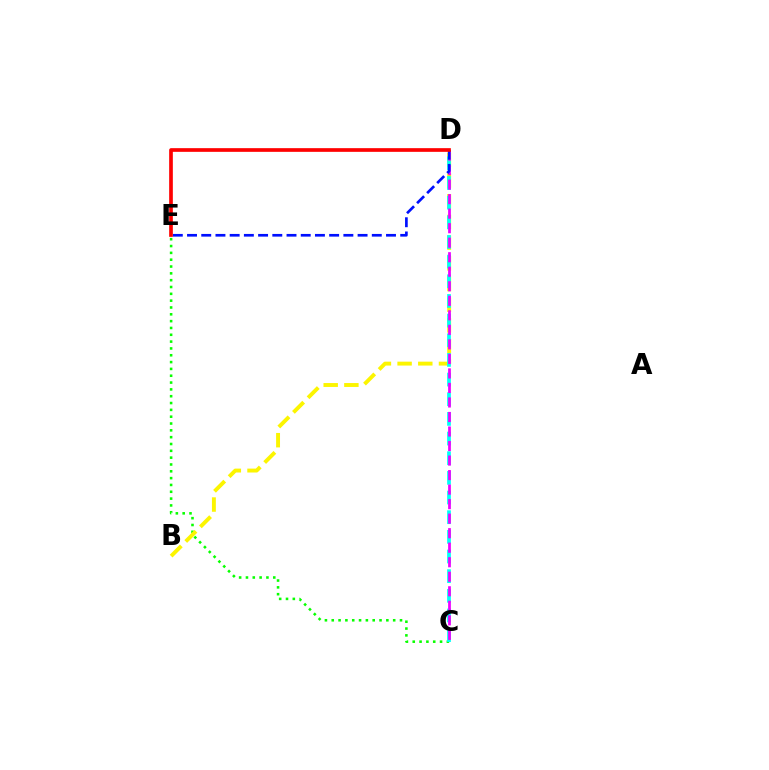{('C', 'E'): [{'color': '#08ff00', 'line_style': 'dotted', 'thickness': 1.85}], ('B', 'D'): [{'color': '#fcf500', 'line_style': 'dashed', 'thickness': 2.81}], ('C', 'D'): [{'color': '#00fff6', 'line_style': 'dashed', 'thickness': 2.67}, {'color': '#ee00ff', 'line_style': 'dashed', 'thickness': 1.97}], ('D', 'E'): [{'color': '#0010ff', 'line_style': 'dashed', 'thickness': 1.93}, {'color': '#ff0000', 'line_style': 'solid', 'thickness': 2.65}]}